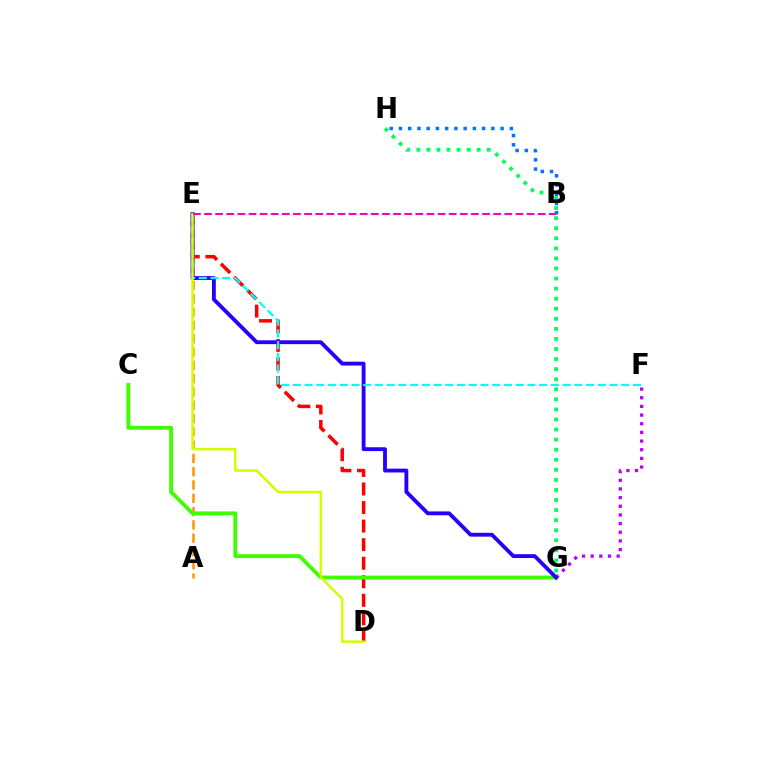{('G', 'H'): [{'color': '#00ff5c', 'line_style': 'dotted', 'thickness': 2.73}], ('F', 'G'): [{'color': '#b900ff', 'line_style': 'dotted', 'thickness': 2.35}], ('D', 'E'): [{'color': '#ff0000', 'line_style': 'dashed', 'thickness': 2.52}, {'color': '#d1ff00', 'line_style': 'solid', 'thickness': 1.8}], ('A', 'E'): [{'color': '#ff9400', 'line_style': 'dashed', 'thickness': 1.81}], ('C', 'G'): [{'color': '#3dff00', 'line_style': 'solid', 'thickness': 2.77}], ('E', 'G'): [{'color': '#2500ff', 'line_style': 'solid', 'thickness': 2.76}], ('E', 'F'): [{'color': '#00fff6', 'line_style': 'dashed', 'thickness': 1.59}], ('B', 'H'): [{'color': '#0074ff', 'line_style': 'dotted', 'thickness': 2.51}], ('B', 'E'): [{'color': '#ff00ac', 'line_style': 'dashed', 'thickness': 1.51}]}